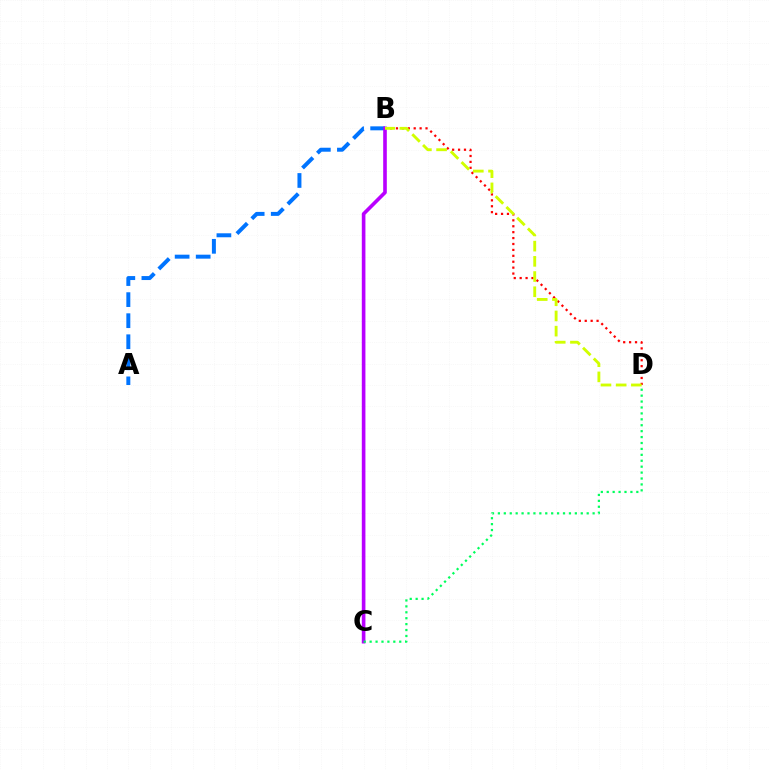{('B', 'D'): [{'color': '#ff0000', 'line_style': 'dotted', 'thickness': 1.61}, {'color': '#d1ff00', 'line_style': 'dashed', 'thickness': 2.06}], ('A', 'B'): [{'color': '#0074ff', 'line_style': 'dashed', 'thickness': 2.86}], ('B', 'C'): [{'color': '#b900ff', 'line_style': 'solid', 'thickness': 2.61}], ('C', 'D'): [{'color': '#00ff5c', 'line_style': 'dotted', 'thickness': 1.61}]}